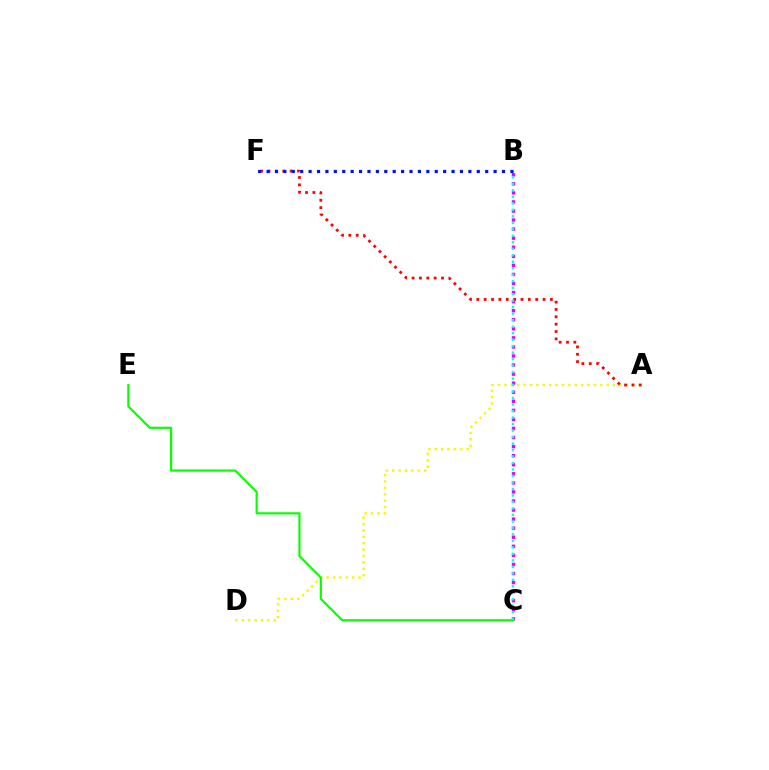{('B', 'C'): [{'color': '#ee00ff', 'line_style': 'dotted', 'thickness': 2.46}, {'color': '#00fff6', 'line_style': 'dotted', 'thickness': 1.76}], ('A', 'D'): [{'color': '#fcf500', 'line_style': 'dotted', 'thickness': 1.74}], ('A', 'F'): [{'color': '#ff0000', 'line_style': 'dotted', 'thickness': 2.0}], ('C', 'E'): [{'color': '#08ff00', 'line_style': 'solid', 'thickness': 1.57}], ('B', 'F'): [{'color': '#0010ff', 'line_style': 'dotted', 'thickness': 2.28}]}